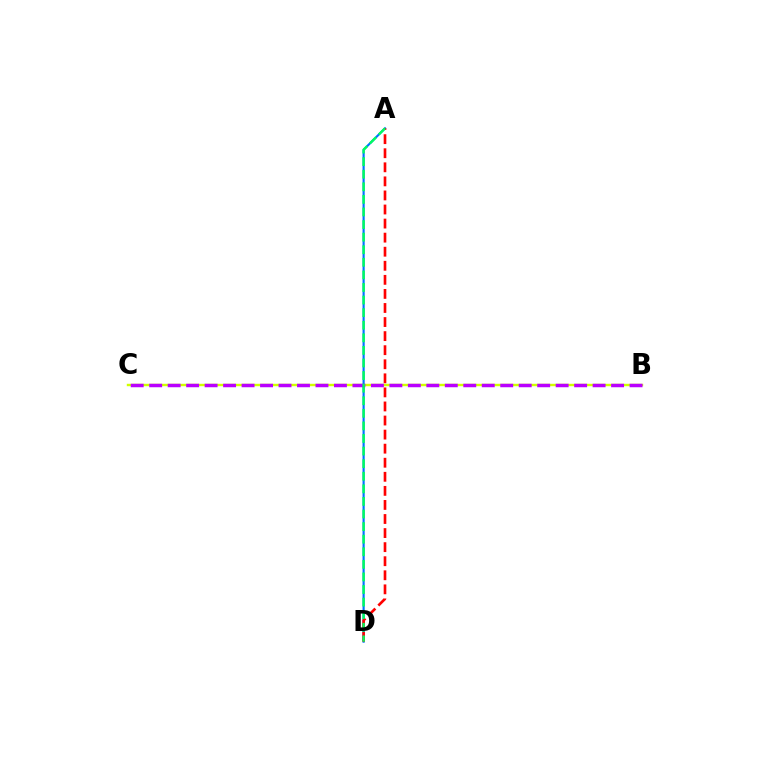{('B', 'C'): [{'color': '#d1ff00', 'line_style': 'solid', 'thickness': 1.75}, {'color': '#b900ff', 'line_style': 'dashed', 'thickness': 2.51}], ('A', 'D'): [{'color': '#0074ff', 'line_style': 'solid', 'thickness': 1.55}, {'color': '#ff0000', 'line_style': 'dashed', 'thickness': 1.91}, {'color': '#00ff5c', 'line_style': 'dashed', 'thickness': 1.71}]}